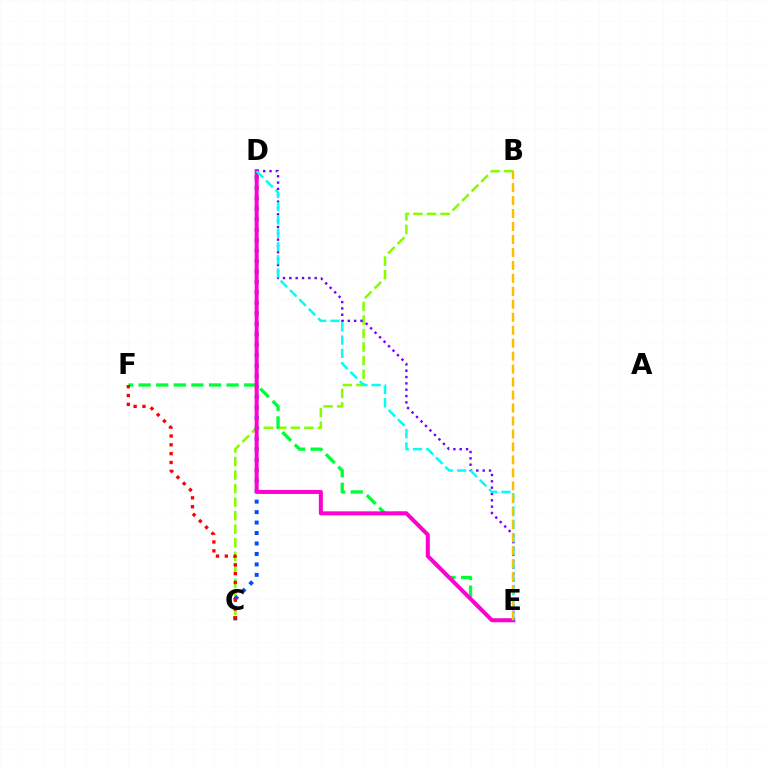{('B', 'C'): [{'color': '#84ff00', 'line_style': 'dashed', 'thickness': 1.84}], ('C', 'D'): [{'color': '#004bff', 'line_style': 'dotted', 'thickness': 2.84}], ('E', 'F'): [{'color': '#00ff39', 'line_style': 'dashed', 'thickness': 2.39}], ('D', 'E'): [{'color': '#ff00cf', 'line_style': 'solid', 'thickness': 2.88}, {'color': '#7200ff', 'line_style': 'dotted', 'thickness': 1.72}, {'color': '#00fff6', 'line_style': 'dashed', 'thickness': 1.8}], ('B', 'E'): [{'color': '#ffbd00', 'line_style': 'dashed', 'thickness': 1.76}], ('C', 'F'): [{'color': '#ff0000', 'line_style': 'dotted', 'thickness': 2.4}]}